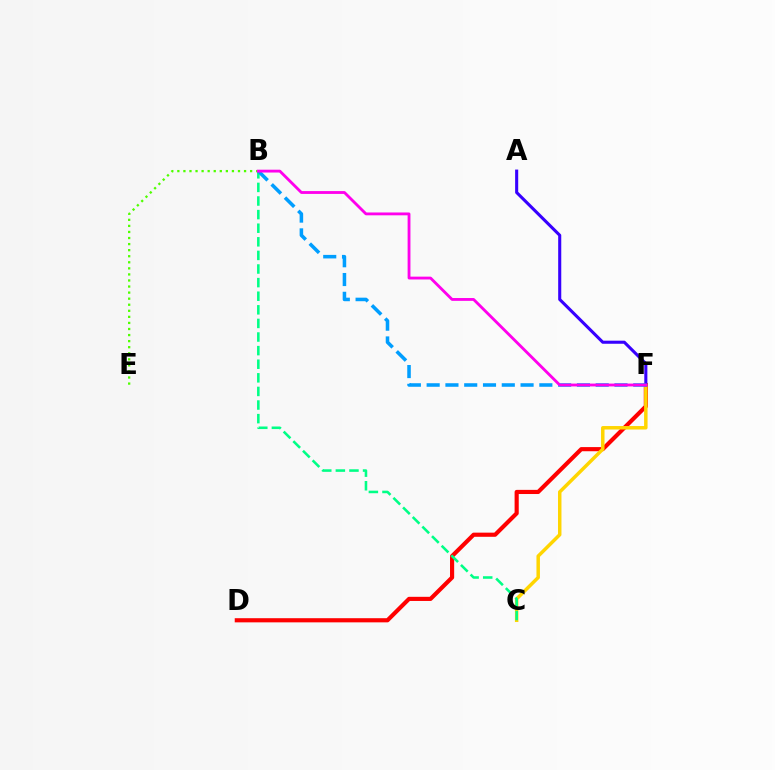{('D', 'F'): [{'color': '#ff0000', 'line_style': 'solid', 'thickness': 2.99}], ('C', 'F'): [{'color': '#ffd500', 'line_style': 'solid', 'thickness': 2.5}], ('A', 'F'): [{'color': '#3700ff', 'line_style': 'solid', 'thickness': 2.22}], ('B', 'C'): [{'color': '#00ff86', 'line_style': 'dashed', 'thickness': 1.85}], ('B', 'F'): [{'color': '#009eff', 'line_style': 'dashed', 'thickness': 2.55}, {'color': '#ff00ed', 'line_style': 'solid', 'thickness': 2.04}], ('B', 'E'): [{'color': '#4fff00', 'line_style': 'dotted', 'thickness': 1.65}]}